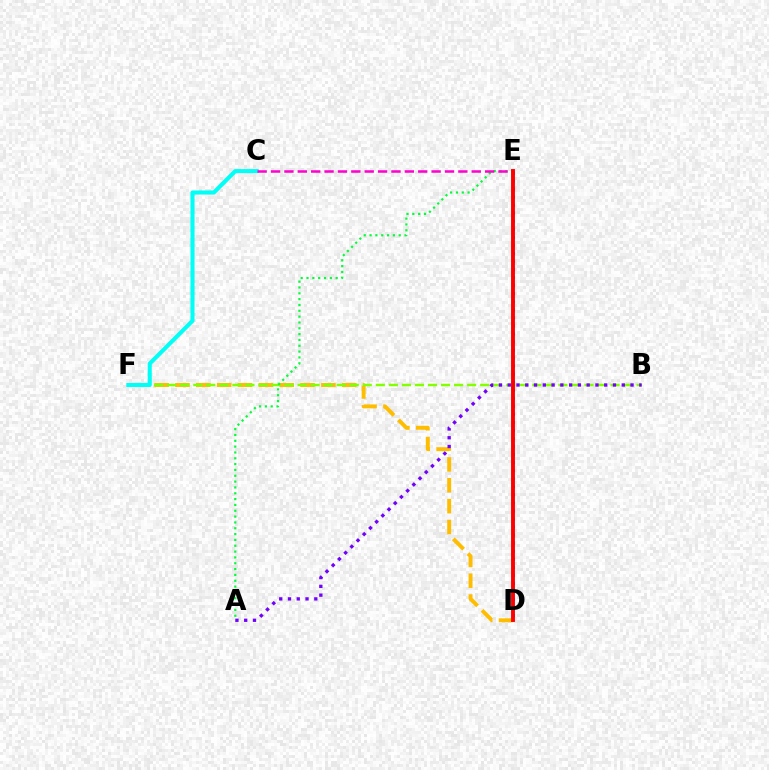{('D', 'F'): [{'color': '#ffbd00', 'line_style': 'dashed', 'thickness': 2.83}], ('B', 'F'): [{'color': '#84ff00', 'line_style': 'dashed', 'thickness': 1.77}], ('C', 'F'): [{'color': '#00fff6', 'line_style': 'solid', 'thickness': 2.94}], ('A', 'E'): [{'color': '#00ff39', 'line_style': 'dotted', 'thickness': 1.58}], ('D', 'E'): [{'color': '#004bff', 'line_style': 'dotted', 'thickness': 2.19}, {'color': '#ff0000', 'line_style': 'solid', 'thickness': 2.8}], ('C', 'E'): [{'color': '#ff00cf', 'line_style': 'dashed', 'thickness': 1.82}], ('A', 'B'): [{'color': '#7200ff', 'line_style': 'dotted', 'thickness': 2.38}]}